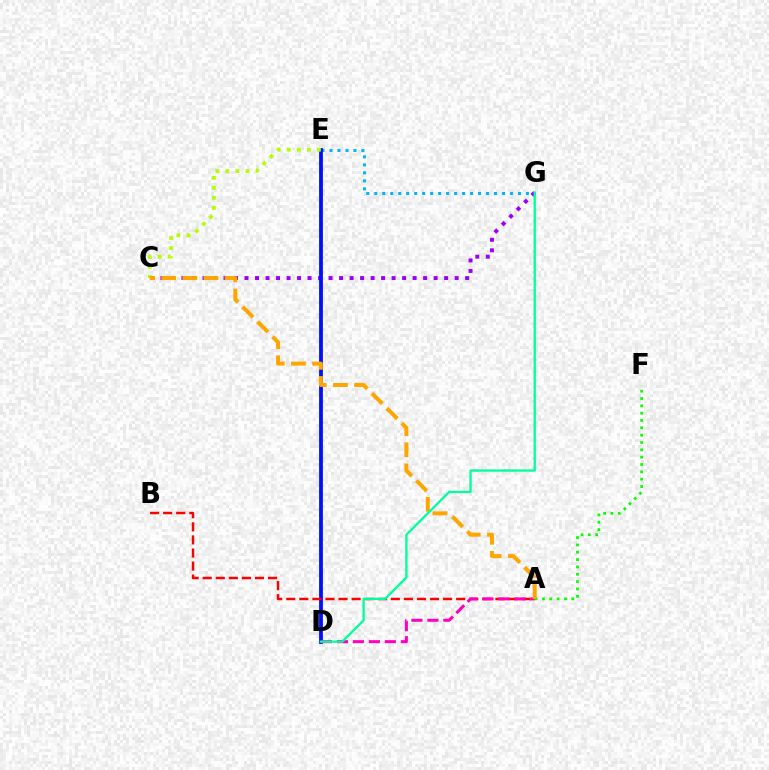{('C', 'G'): [{'color': '#9b00ff', 'line_style': 'dotted', 'thickness': 2.85}], ('E', 'G'): [{'color': '#00b5ff', 'line_style': 'dotted', 'thickness': 2.17}], ('D', 'E'): [{'color': '#0010ff', 'line_style': 'solid', 'thickness': 2.74}], ('A', 'B'): [{'color': '#ff0000', 'line_style': 'dashed', 'thickness': 1.78}], ('A', 'D'): [{'color': '#ff00bd', 'line_style': 'dashed', 'thickness': 2.17}], ('A', 'F'): [{'color': '#08ff00', 'line_style': 'dotted', 'thickness': 1.99}], ('C', 'E'): [{'color': '#b3ff00', 'line_style': 'dotted', 'thickness': 2.73}], ('A', 'C'): [{'color': '#ffa500', 'line_style': 'dashed', 'thickness': 2.87}], ('D', 'G'): [{'color': '#00ff9d', 'line_style': 'solid', 'thickness': 1.66}]}